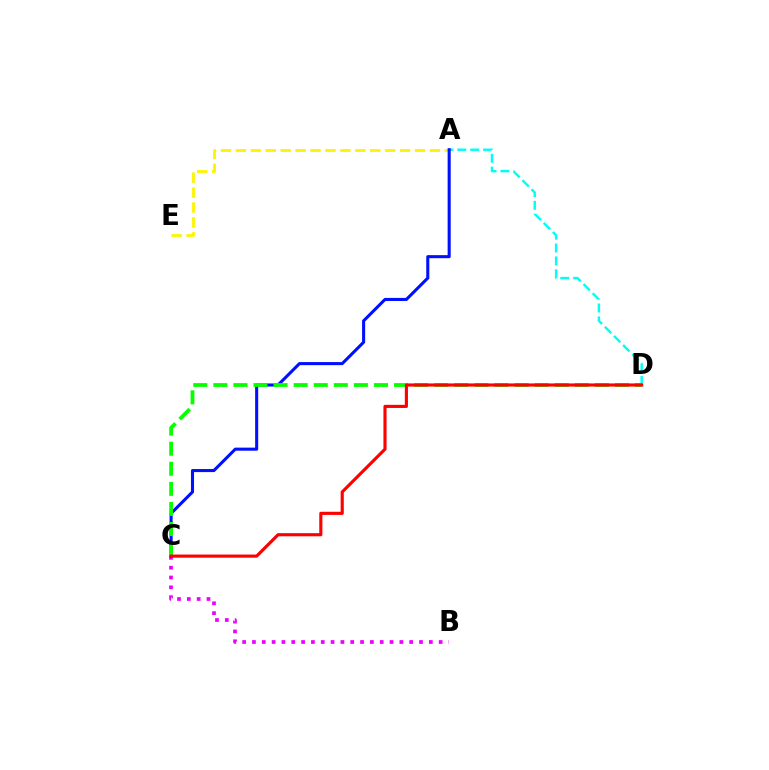{('A', 'E'): [{'color': '#fcf500', 'line_style': 'dashed', 'thickness': 2.03}], ('A', 'D'): [{'color': '#00fff6', 'line_style': 'dashed', 'thickness': 1.75}], ('B', 'C'): [{'color': '#ee00ff', 'line_style': 'dotted', 'thickness': 2.67}], ('A', 'C'): [{'color': '#0010ff', 'line_style': 'solid', 'thickness': 2.21}], ('C', 'D'): [{'color': '#08ff00', 'line_style': 'dashed', 'thickness': 2.73}, {'color': '#ff0000', 'line_style': 'solid', 'thickness': 2.26}]}